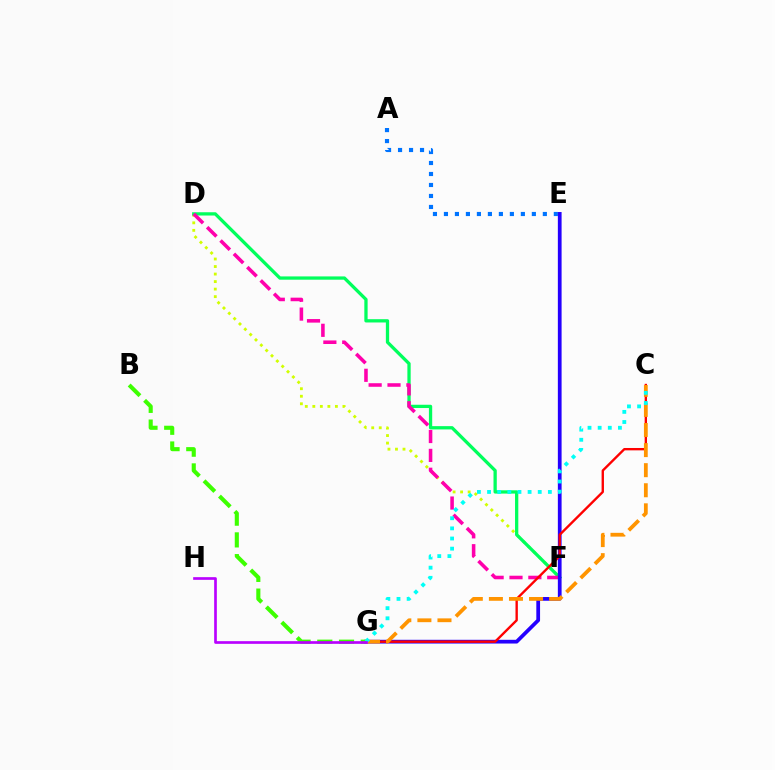{('A', 'E'): [{'color': '#0074ff', 'line_style': 'dotted', 'thickness': 2.99}], ('D', 'F'): [{'color': '#d1ff00', 'line_style': 'dotted', 'thickness': 2.04}, {'color': '#00ff5c', 'line_style': 'solid', 'thickness': 2.36}, {'color': '#ff00ac', 'line_style': 'dashed', 'thickness': 2.56}], ('E', 'G'): [{'color': '#2500ff', 'line_style': 'solid', 'thickness': 2.69}], ('C', 'G'): [{'color': '#ff0000', 'line_style': 'solid', 'thickness': 1.7}, {'color': '#ff9400', 'line_style': 'dashed', 'thickness': 2.73}, {'color': '#00fff6', 'line_style': 'dotted', 'thickness': 2.75}], ('B', 'G'): [{'color': '#3dff00', 'line_style': 'dashed', 'thickness': 2.95}], ('G', 'H'): [{'color': '#b900ff', 'line_style': 'solid', 'thickness': 1.93}]}